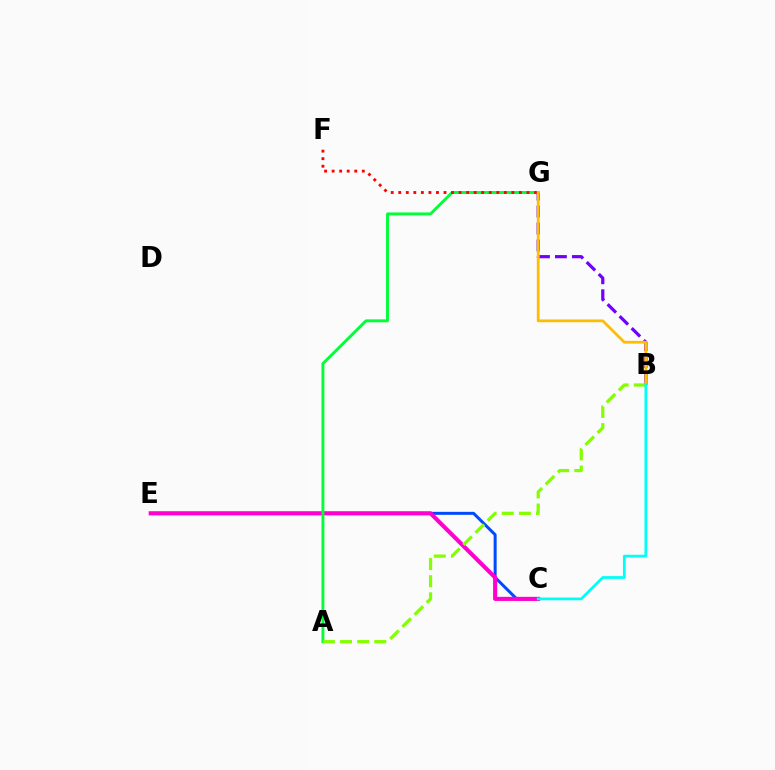{('C', 'E'): [{'color': '#004bff', 'line_style': 'solid', 'thickness': 2.16}, {'color': '#ff00cf', 'line_style': 'solid', 'thickness': 2.95}], ('B', 'G'): [{'color': '#7200ff', 'line_style': 'dashed', 'thickness': 2.3}, {'color': '#ffbd00', 'line_style': 'solid', 'thickness': 1.99}], ('A', 'G'): [{'color': '#00ff39', 'line_style': 'solid', 'thickness': 2.1}], ('F', 'G'): [{'color': '#ff0000', 'line_style': 'dotted', 'thickness': 2.05}], ('A', 'B'): [{'color': '#84ff00', 'line_style': 'dashed', 'thickness': 2.33}], ('B', 'C'): [{'color': '#00fff6', 'line_style': 'solid', 'thickness': 1.98}]}